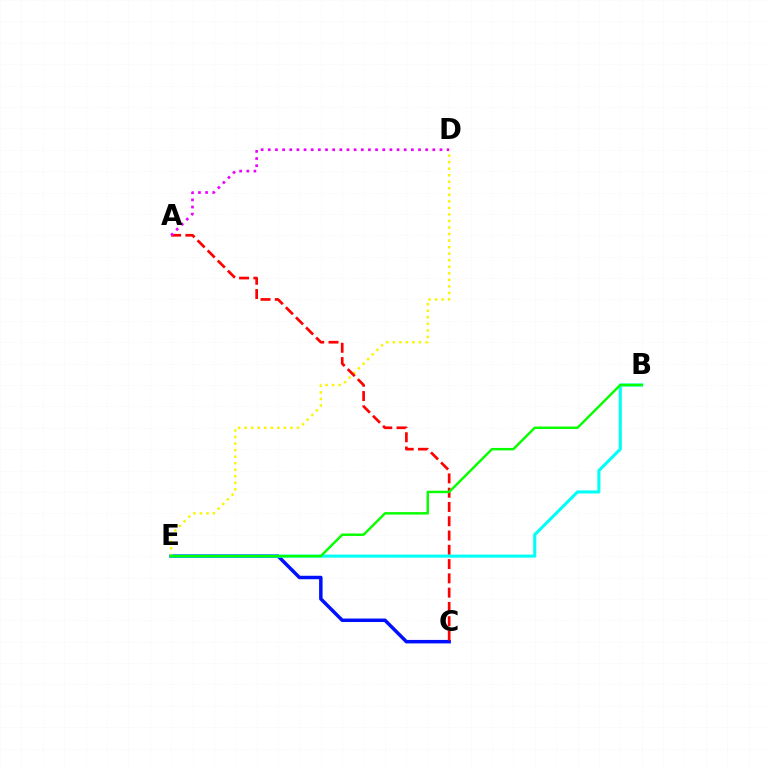{('C', 'E'): [{'color': '#0010ff', 'line_style': 'solid', 'thickness': 2.51}], ('D', 'E'): [{'color': '#fcf500', 'line_style': 'dotted', 'thickness': 1.78}], ('A', 'C'): [{'color': '#ff0000', 'line_style': 'dashed', 'thickness': 1.94}], ('B', 'E'): [{'color': '#00fff6', 'line_style': 'solid', 'thickness': 2.21}, {'color': '#08ff00', 'line_style': 'solid', 'thickness': 1.76}], ('A', 'D'): [{'color': '#ee00ff', 'line_style': 'dotted', 'thickness': 1.94}]}